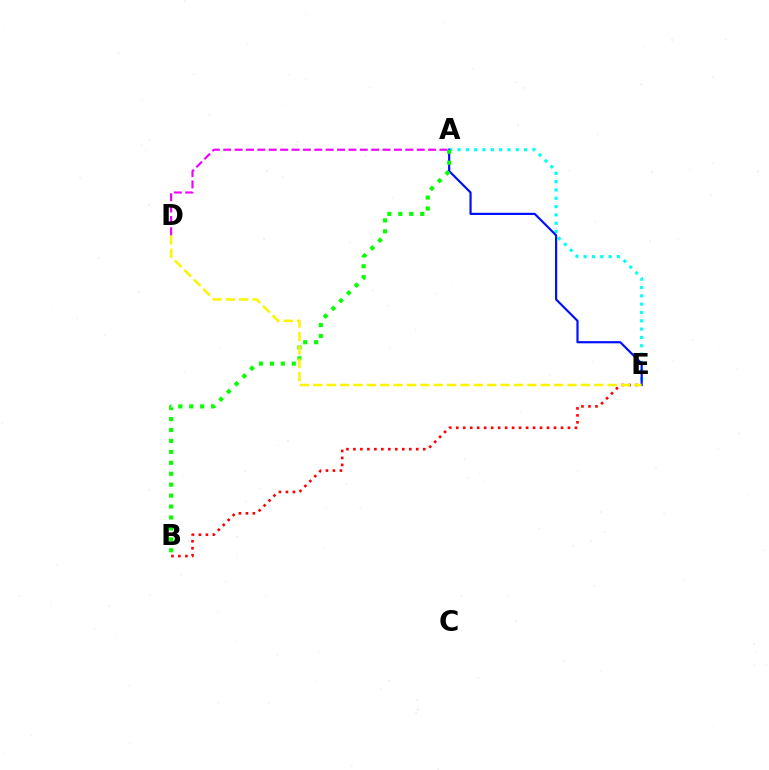{('B', 'E'): [{'color': '#ff0000', 'line_style': 'dotted', 'thickness': 1.9}], ('A', 'E'): [{'color': '#00fff6', 'line_style': 'dotted', 'thickness': 2.26}, {'color': '#0010ff', 'line_style': 'solid', 'thickness': 1.57}], ('A', 'B'): [{'color': '#08ff00', 'line_style': 'dotted', 'thickness': 2.97}], ('D', 'E'): [{'color': '#fcf500', 'line_style': 'dashed', 'thickness': 1.82}], ('A', 'D'): [{'color': '#ee00ff', 'line_style': 'dashed', 'thickness': 1.55}]}